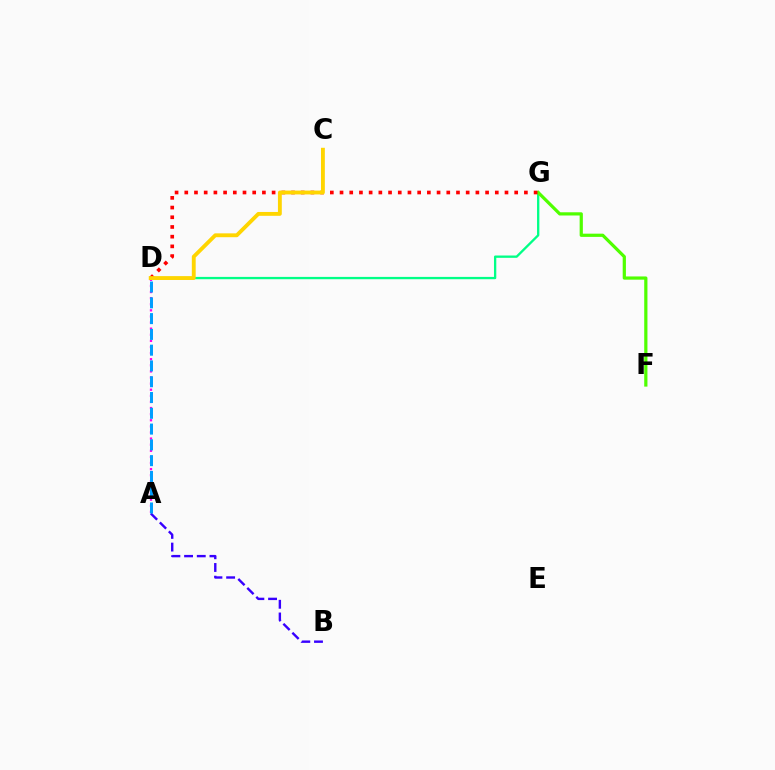{('D', 'G'): [{'color': '#00ff86', 'line_style': 'solid', 'thickness': 1.67}, {'color': '#ff0000', 'line_style': 'dotted', 'thickness': 2.64}], ('A', 'B'): [{'color': '#3700ff', 'line_style': 'dashed', 'thickness': 1.72}], ('F', 'G'): [{'color': '#4fff00', 'line_style': 'solid', 'thickness': 2.32}], ('A', 'D'): [{'color': '#ff00ed', 'line_style': 'dotted', 'thickness': 1.66}, {'color': '#009eff', 'line_style': 'dashed', 'thickness': 2.14}], ('C', 'D'): [{'color': '#ffd500', 'line_style': 'solid', 'thickness': 2.78}]}